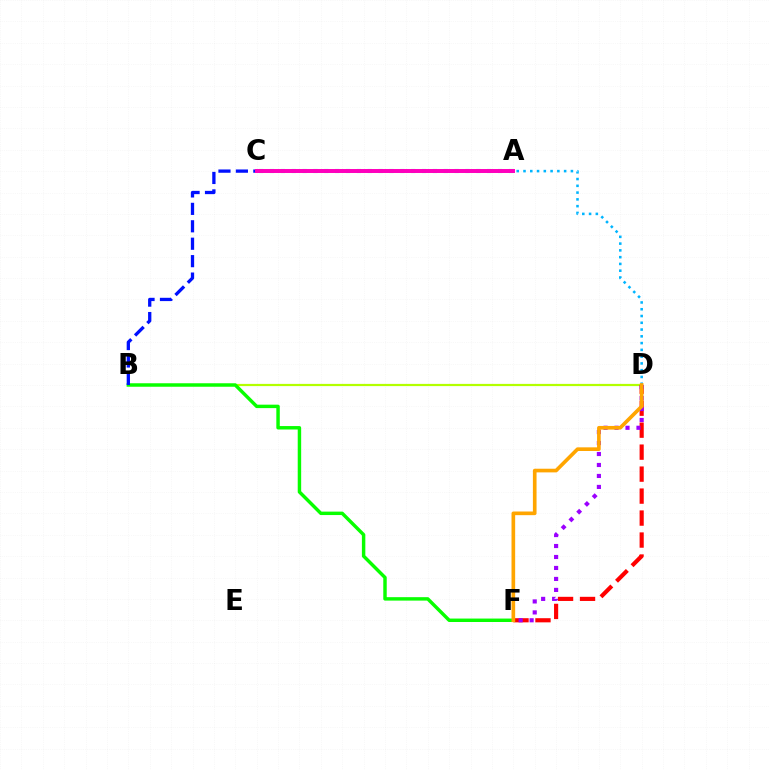{('B', 'D'): [{'color': '#b3ff00', 'line_style': 'solid', 'thickness': 1.59}], ('A', 'D'): [{'color': '#00b5ff', 'line_style': 'dotted', 'thickness': 1.84}], ('D', 'F'): [{'color': '#ff0000', 'line_style': 'dashed', 'thickness': 2.99}, {'color': '#9b00ff', 'line_style': 'dotted', 'thickness': 2.98}, {'color': '#ffa500', 'line_style': 'solid', 'thickness': 2.63}], ('B', 'F'): [{'color': '#08ff00', 'line_style': 'solid', 'thickness': 2.48}], ('B', 'C'): [{'color': '#0010ff', 'line_style': 'dashed', 'thickness': 2.37}], ('A', 'C'): [{'color': '#00ff9d', 'line_style': 'dotted', 'thickness': 2.95}, {'color': '#ff00bd', 'line_style': 'solid', 'thickness': 2.86}]}